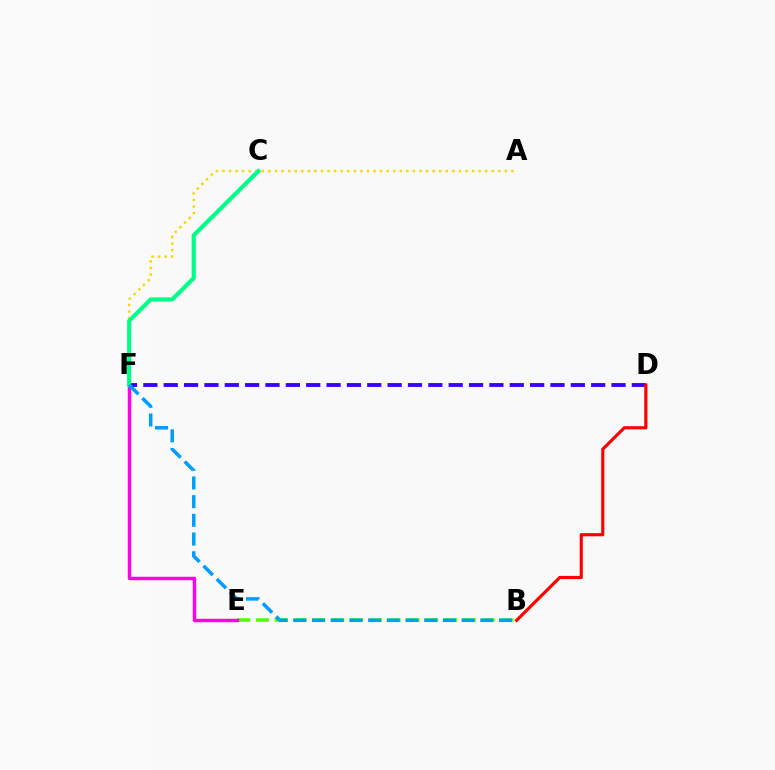{('A', 'F'): [{'color': '#ffd500', 'line_style': 'dotted', 'thickness': 1.78}], ('B', 'E'): [{'color': '#4fff00', 'line_style': 'dashed', 'thickness': 2.56}], ('E', 'F'): [{'color': '#ff00ed', 'line_style': 'solid', 'thickness': 2.49}], ('D', 'F'): [{'color': '#3700ff', 'line_style': 'dashed', 'thickness': 2.77}], ('C', 'F'): [{'color': '#00ff86', 'line_style': 'solid', 'thickness': 2.99}], ('B', 'F'): [{'color': '#009eff', 'line_style': 'dashed', 'thickness': 2.54}], ('B', 'D'): [{'color': '#ff0000', 'line_style': 'solid', 'thickness': 2.27}]}